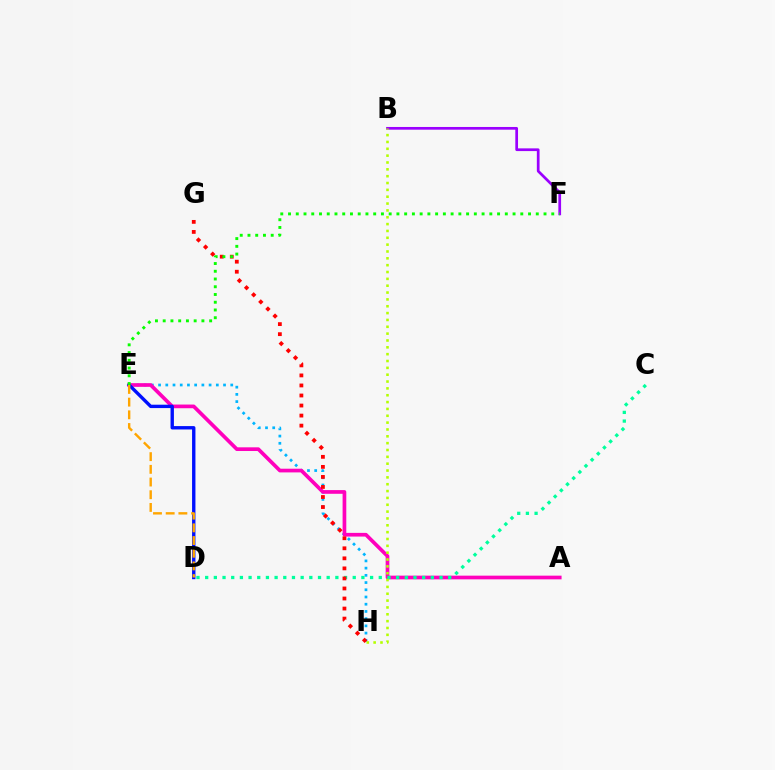{('E', 'H'): [{'color': '#00b5ff', 'line_style': 'dotted', 'thickness': 1.96}], ('B', 'F'): [{'color': '#9b00ff', 'line_style': 'solid', 'thickness': 1.96}], ('A', 'E'): [{'color': '#ff00bd', 'line_style': 'solid', 'thickness': 2.66}], ('C', 'D'): [{'color': '#00ff9d', 'line_style': 'dotted', 'thickness': 2.36}], ('D', 'E'): [{'color': '#0010ff', 'line_style': 'solid', 'thickness': 2.43}, {'color': '#ffa500', 'line_style': 'dashed', 'thickness': 1.72}], ('B', 'H'): [{'color': '#b3ff00', 'line_style': 'dotted', 'thickness': 1.86}], ('G', 'H'): [{'color': '#ff0000', 'line_style': 'dotted', 'thickness': 2.73}], ('E', 'F'): [{'color': '#08ff00', 'line_style': 'dotted', 'thickness': 2.1}]}